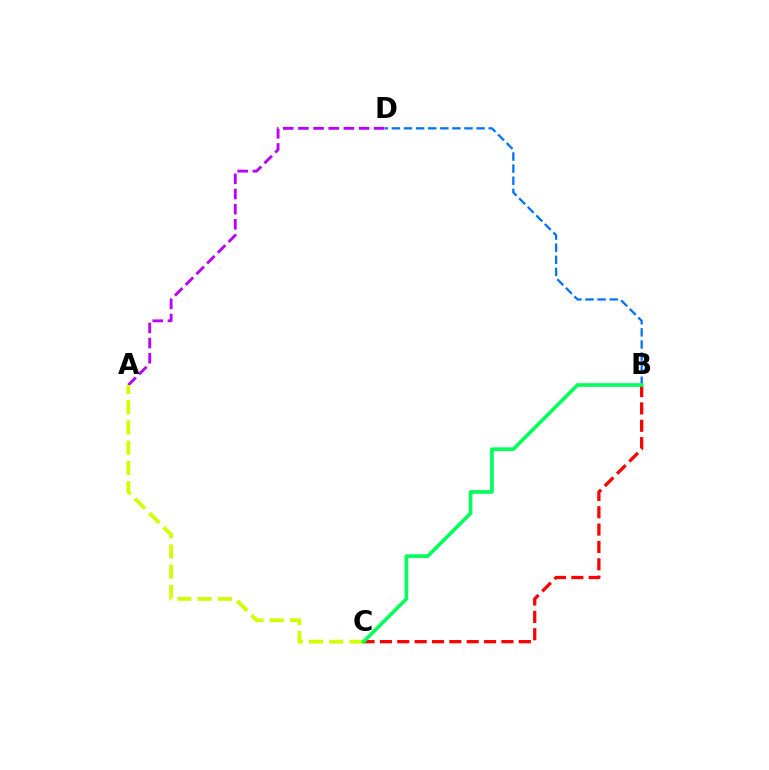{('A', 'D'): [{'color': '#b900ff', 'line_style': 'dashed', 'thickness': 2.06}], ('B', 'C'): [{'color': '#ff0000', 'line_style': 'dashed', 'thickness': 2.36}, {'color': '#00ff5c', 'line_style': 'solid', 'thickness': 2.62}], ('B', 'D'): [{'color': '#0074ff', 'line_style': 'dashed', 'thickness': 1.64}], ('A', 'C'): [{'color': '#d1ff00', 'line_style': 'dashed', 'thickness': 2.75}]}